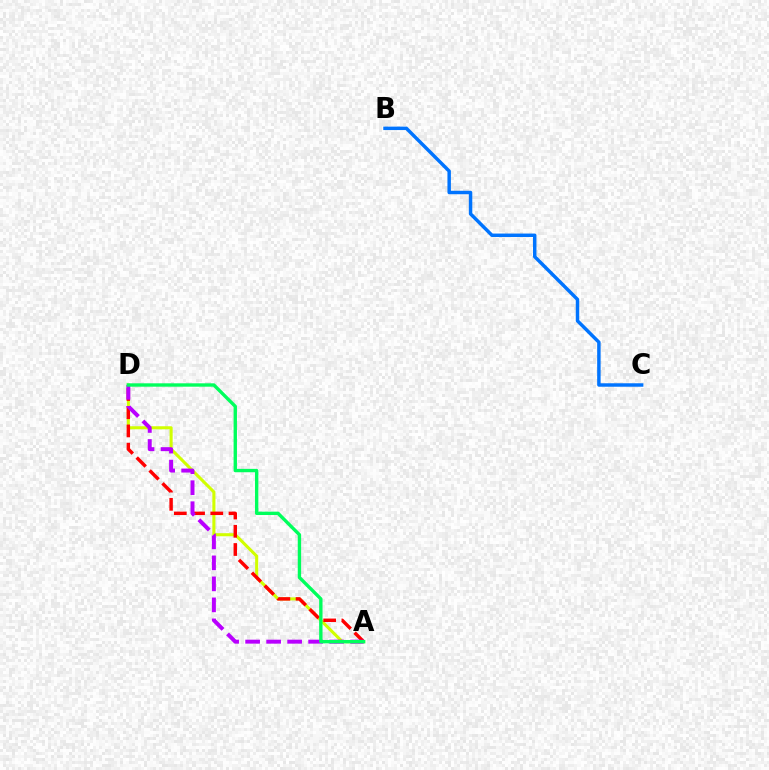{('B', 'C'): [{'color': '#0074ff', 'line_style': 'solid', 'thickness': 2.49}], ('A', 'D'): [{'color': '#d1ff00', 'line_style': 'solid', 'thickness': 2.21}, {'color': '#ff0000', 'line_style': 'dashed', 'thickness': 2.48}, {'color': '#b900ff', 'line_style': 'dashed', 'thickness': 2.85}, {'color': '#00ff5c', 'line_style': 'solid', 'thickness': 2.43}]}